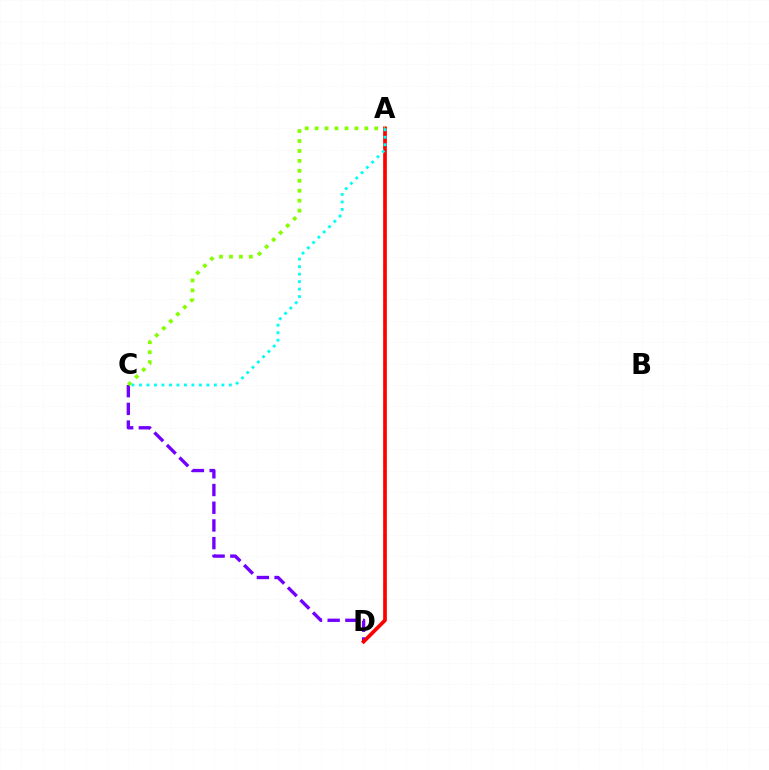{('C', 'D'): [{'color': '#7200ff', 'line_style': 'dashed', 'thickness': 2.41}], ('A', 'D'): [{'color': '#ff0000', 'line_style': 'solid', 'thickness': 2.66}], ('A', 'C'): [{'color': '#84ff00', 'line_style': 'dotted', 'thickness': 2.7}, {'color': '#00fff6', 'line_style': 'dotted', 'thickness': 2.04}]}